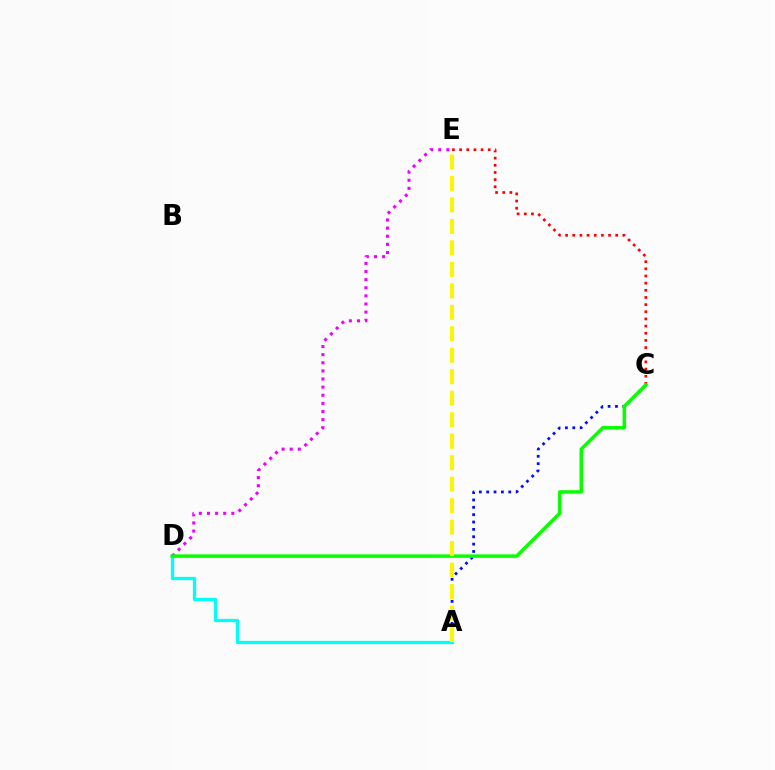{('D', 'E'): [{'color': '#ee00ff', 'line_style': 'dotted', 'thickness': 2.21}], ('A', 'D'): [{'color': '#00fff6', 'line_style': 'solid', 'thickness': 2.35}], ('A', 'C'): [{'color': '#0010ff', 'line_style': 'dotted', 'thickness': 2.0}], ('C', 'E'): [{'color': '#ff0000', 'line_style': 'dotted', 'thickness': 1.95}], ('C', 'D'): [{'color': '#08ff00', 'line_style': 'solid', 'thickness': 2.52}], ('A', 'E'): [{'color': '#fcf500', 'line_style': 'dashed', 'thickness': 2.92}]}